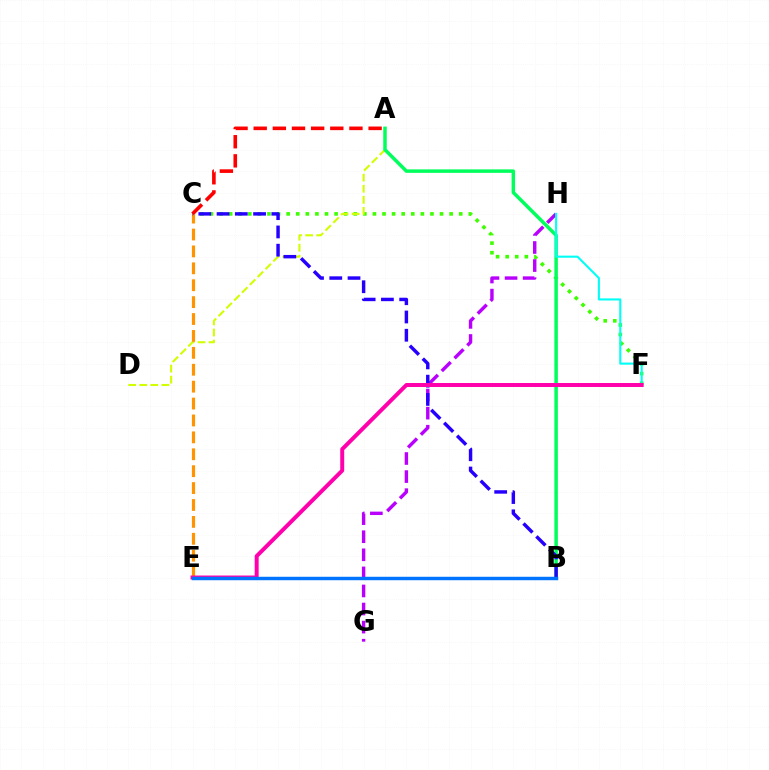{('C', 'F'): [{'color': '#3dff00', 'line_style': 'dotted', 'thickness': 2.6}], ('G', 'H'): [{'color': '#b900ff', 'line_style': 'dashed', 'thickness': 2.46}], ('A', 'D'): [{'color': '#d1ff00', 'line_style': 'dashed', 'thickness': 1.5}], ('A', 'B'): [{'color': '#00ff5c', 'line_style': 'solid', 'thickness': 2.51}], ('C', 'E'): [{'color': '#ff9400', 'line_style': 'dashed', 'thickness': 2.3}], ('B', 'C'): [{'color': '#2500ff', 'line_style': 'dashed', 'thickness': 2.48}], ('F', 'H'): [{'color': '#00fff6', 'line_style': 'solid', 'thickness': 1.51}], ('E', 'F'): [{'color': '#ff00ac', 'line_style': 'solid', 'thickness': 2.85}], ('B', 'E'): [{'color': '#0074ff', 'line_style': 'solid', 'thickness': 2.48}], ('A', 'C'): [{'color': '#ff0000', 'line_style': 'dashed', 'thickness': 2.6}]}